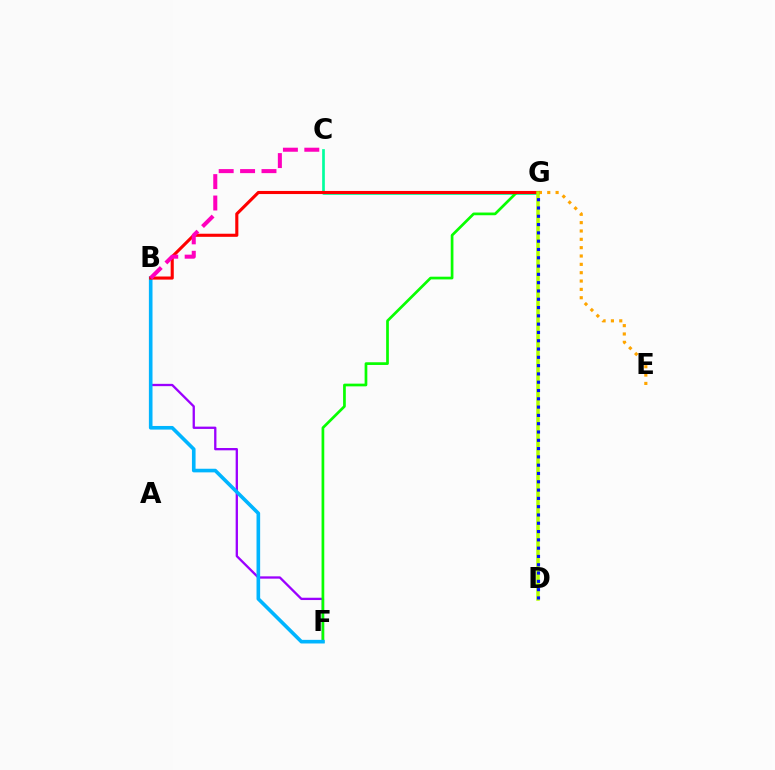{('B', 'F'): [{'color': '#9b00ff', 'line_style': 'solid', 'thickness': 1.66}, {'color': '#00b5ff', 'line_style': 'solid', 'thickness': 2.61}], ('C', 'G'): [{'color': '#00ff9d', 'line_style': 'solid', 'thickness': 1.93}], ('F', 'G'): [{'color': '#08ff00', 'line_style': 'solid', 'thickness': 1.95}], ('E', 'G'): [{'color': '#ffa500', 'line_style': 'dotted', 'thickness': 2.27}], ('B', 'G'): [{'color': '#ff0000', 'line_style': 'solid', 'thickness': 2.23}], ('B', 'C'): [{'color': '#ff00bd', 'line_style': 'dashed', 'thickness': 2.91}], ('D', 'G'): [{'color': '#b3ff00', 'line_style': 'solid', 'thickness': 2.53}, {'color': '#0010ff', 'line_style': 'dotted', 'thickness': 2.25}]}